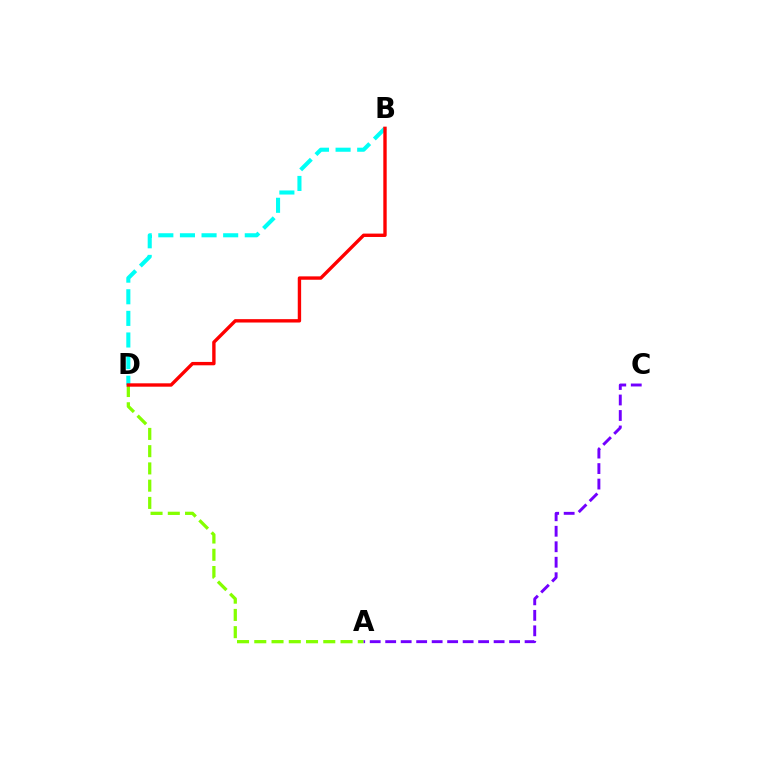{('A', 'D'): [{'color': '#84ff00', 'line_style': 'dashed', 'thickness': 2.34}], ('A', 'C'): [{'color': '#7200ff', 'line_style': 'dashed', 'thickness': 2.1}], ('B', 'D'): [{'color': '#00fff6', 'line_style': 'dashed', 'thickness': 2.94}, {'color': '#ff0000', 'line_style': 'solid', 'thickness': 2.43}]}